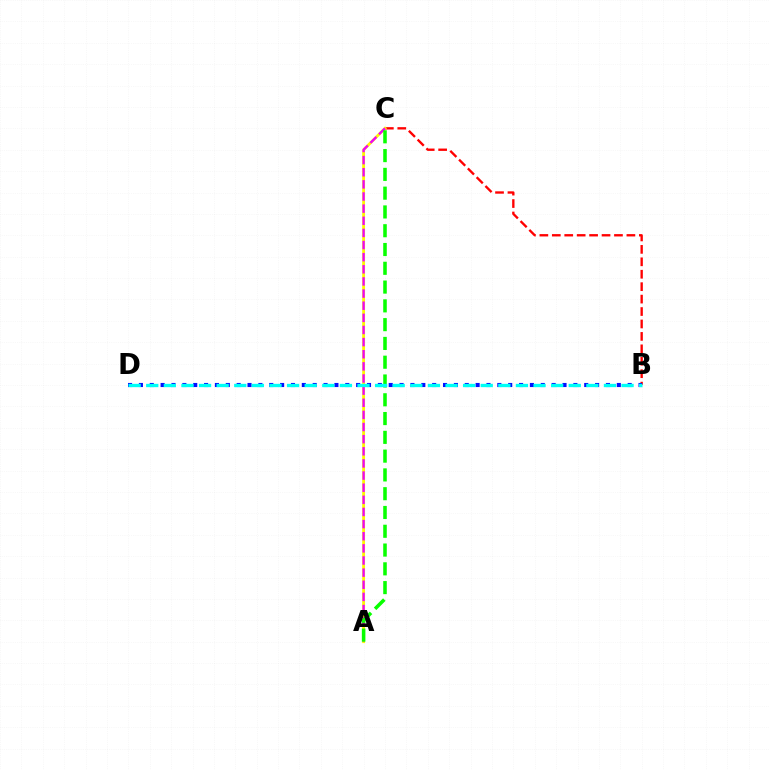{('B', 'C'): [{'color': '#ff0000', 'line_style': 'dashed', 'thickness': 1.69}], ('A', 'C'): [{'color': '#fcf500', 'line_style': 'solid', 'thickness': 2.04}, {'color': '#ee00ff', 'line_style': 'dashed', 'thickness': 1.65}, {'color': '#08ff00', 'line_style': 'dashed', 'thickness': 2.55}], ('B', 'D'): [{'color': '#0010ff', 'line_style': 'dotted', 'thickness': 2.95}, {'color': '#00fff6', 'line_style': 'dashed', 'thickness': 2.39}]}